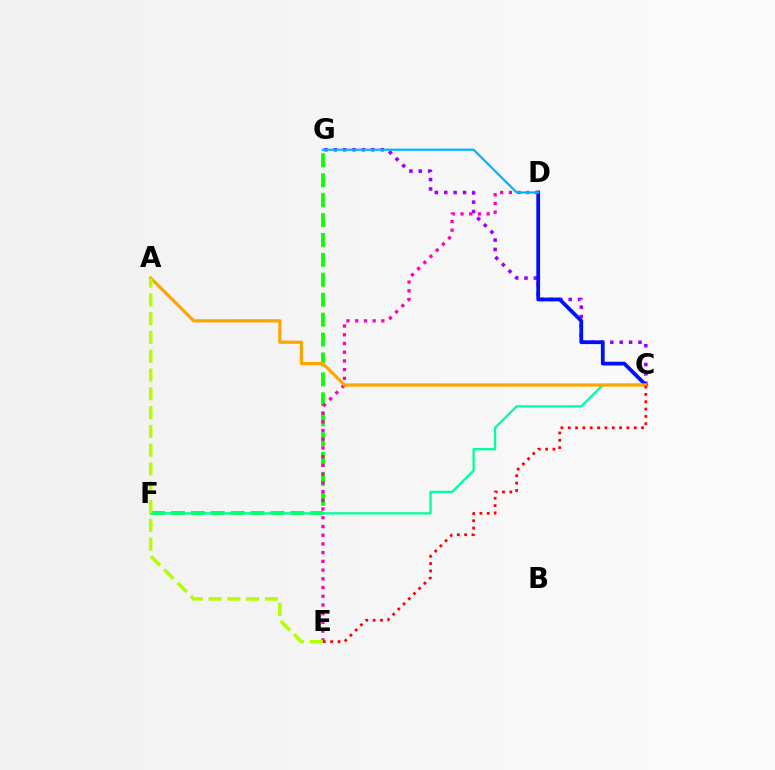{('F', 'G'): [{'color': '#08ff00', 'line_style': 'dashed', 'thickness': 2.71}], ('C', 'G'): [{'color': '#9b00ff', 'line_style': 'dotted', 'thickness': 2.55}], ('C', 'D'): [{'color': '#0010ff', 'line_style': 'solid', 'thickness': 2.72}], ('D', 'E'): [{'color': '#ff00bd', 'line_style': 'dotted', 'thickness': 2.37}], ('C', 'F'): [{'color': '#00ff9d', 'line_style': 'solid', 'thickness': 1.65}], ('D', 'G'): [{'color': '#00b5ff', 'line_style': 'solid', 'thickness': 1.59}], ('A', 'C'): [{'color': '#ffa500', 'line_style': 'solid', 'thickness': 2.32}], ('A', 'E'): [{'color': '#b3ff00', 'line_style': 'dashed', 'thickness': 2.55}], ('C', 'E'): [{'color': '#ff0000', 'line_style': 'dotted', 'thickness': 1.99}]}